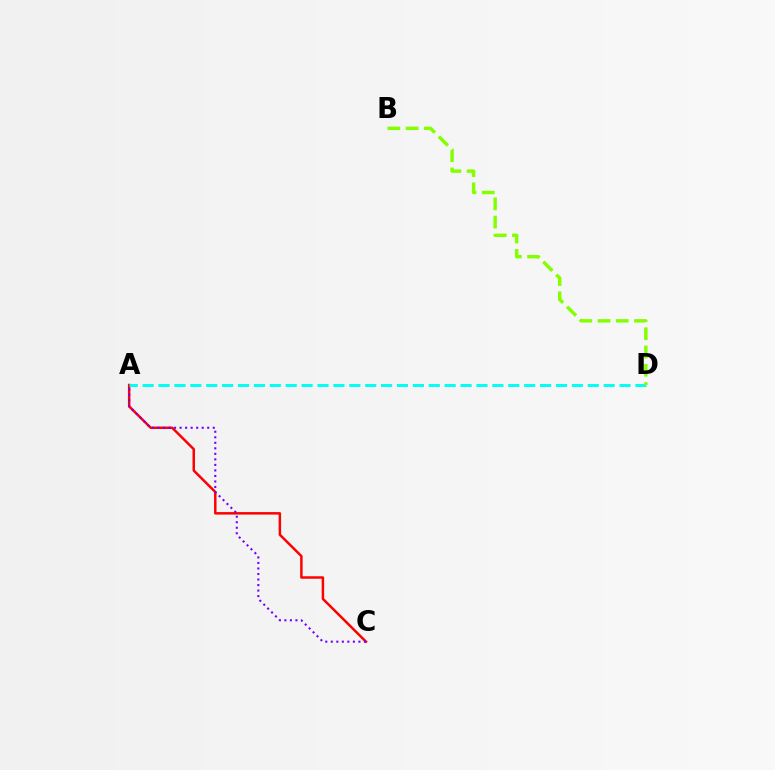{('A', 'C'): [{'color': '#ff0000', 'line_style': 'solid', 'thickness': 1.78}, {'color': '#7200ff', 'line_style': 'dotted', 'thickness': 1.5}], ('A', 'D'): [{'color': '#00fff6', 'line_style': 'dashed', 'thickness': 2.16}], ('B', 'D'): [{'color': '#84ff00', 'line_style': 'dashed', 'thickness': 2.48}]}